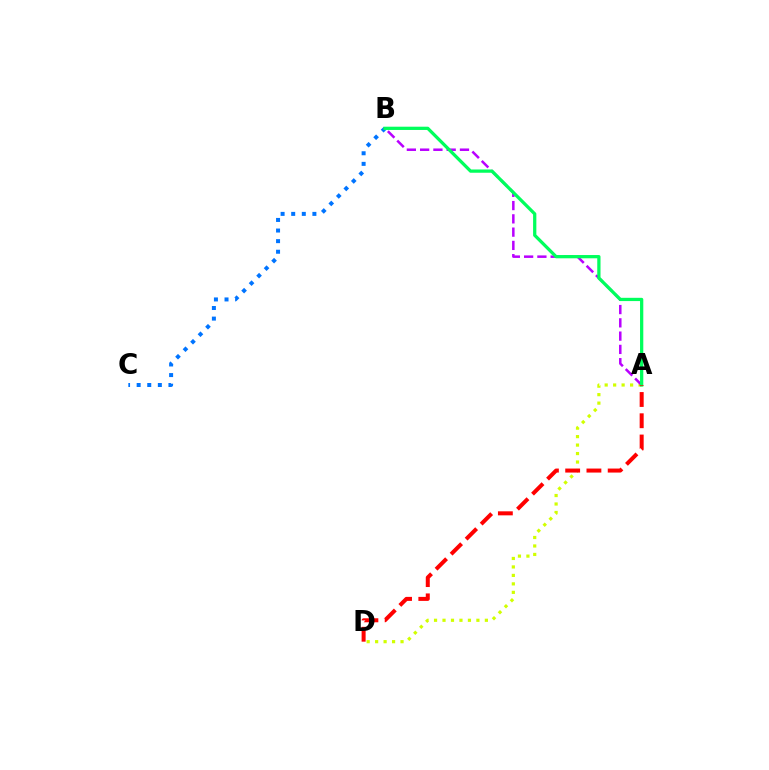{('B', 'C'): [{'color': '#0074ff', 'line_style': 'dotted', 'thickness': 2.88}], ('A', 'D'): [{'color': '#d1ff00', 'line_style': 'dotted', 'thickness': 2.3}, {'color': '#ff0000', 'line_style': 'dashed', 'thickness': 2.89}], ('A', 'B'): [{'color': '#b900ff', 'line_style': 'dashed', 'thickness': 1.8}, {'color': '#00ff5c', 'line_style': 'solid', 'thickness': 2.35}]}